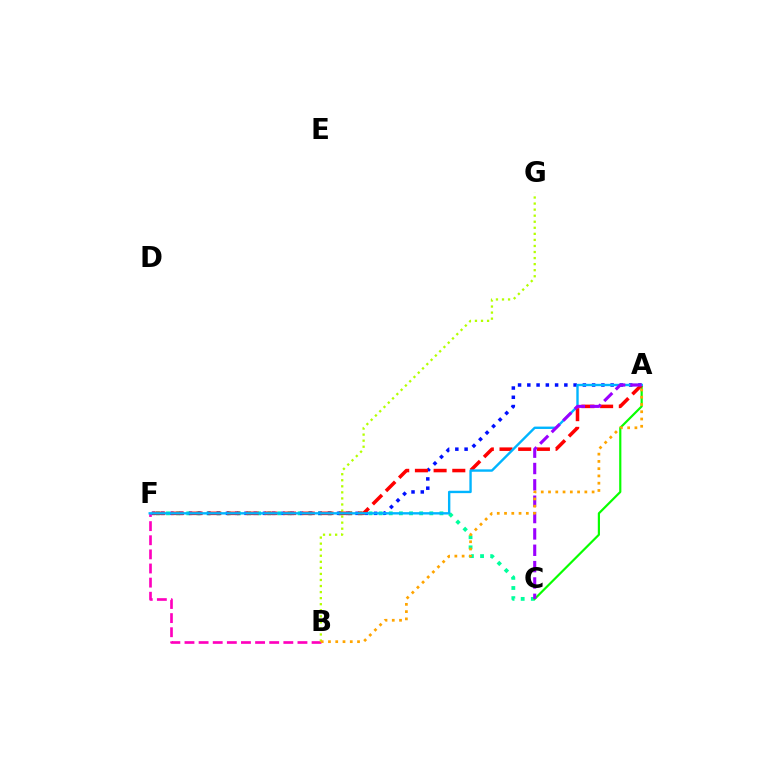{('C', 'F'): [{'color': '#00ff9d', 'line_style': 'dotted', 'thickness': 2.75}], ('B', 'F'): [{'color': '#ff00bd', 'line_style': 'dashed', 'thickness': 1.92}], ('A', 'F'): [{'color': '#0010ff', 'line_style': 'dotted', 'thickness': 2.52}, {'color': '#ff0000', 'line_style': 'dashed', 'thickness': 2.54}, {'color': '#00b5ff', 'line_style': 'solid', 'thickness': 1.72}], ('B', 'G'): [{'color': '#b3ff00', 'line_style': 'dotted', 'thickness': 1.65}], ('A', 'C'): [{'color': '#08ff00', 'line_style': 'solid', 'thickness': 1.57}, {'color': '#9b00ff', 'line_style': 'dashed', 'thickness': 2.22}], ('A', 'B'): [{'color': '#ffa500', 'line_style': 'dotted', 'thickness': 1.97}]}